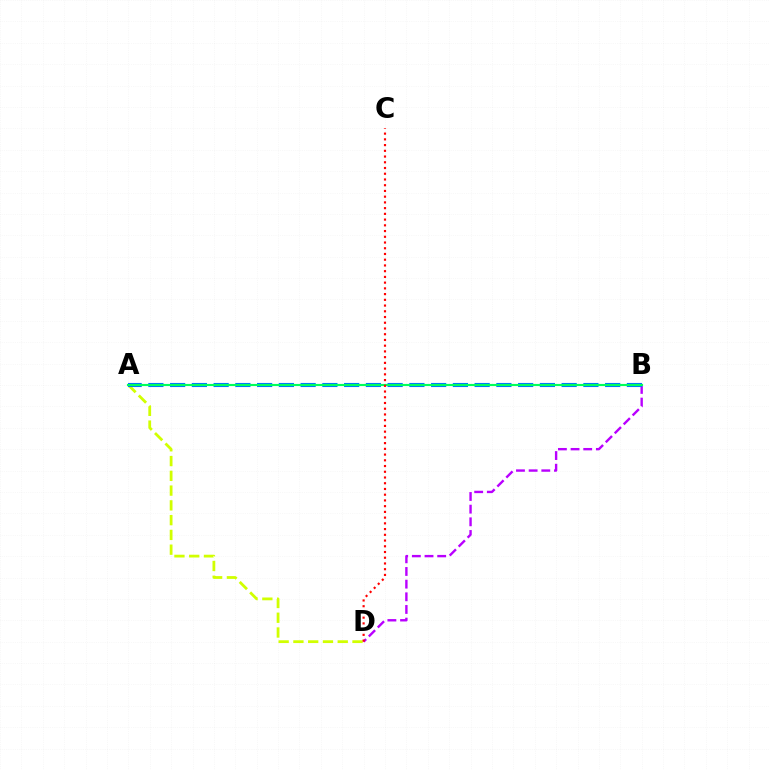{('B', 'D'): [{'color': '#b900ff', 'line_style': 'dashed', 'thickness': 1.72}], ('A', 'D'): [{'color': '#d1ff00', 'line_style': 'dashed', 'thickness': 2.01}], ('A', 'B'): [{'color': '#0074ff', 'line_style': 'dashed', 'thickness': 2.95}, {'color': '#00ff5c', 'line_style': 'solid', 'thickness': 1.55}], ('C', 'D'): [{'color': '#ff0000', 'line_style': 'dotted', 'thickness': 1.56}]}